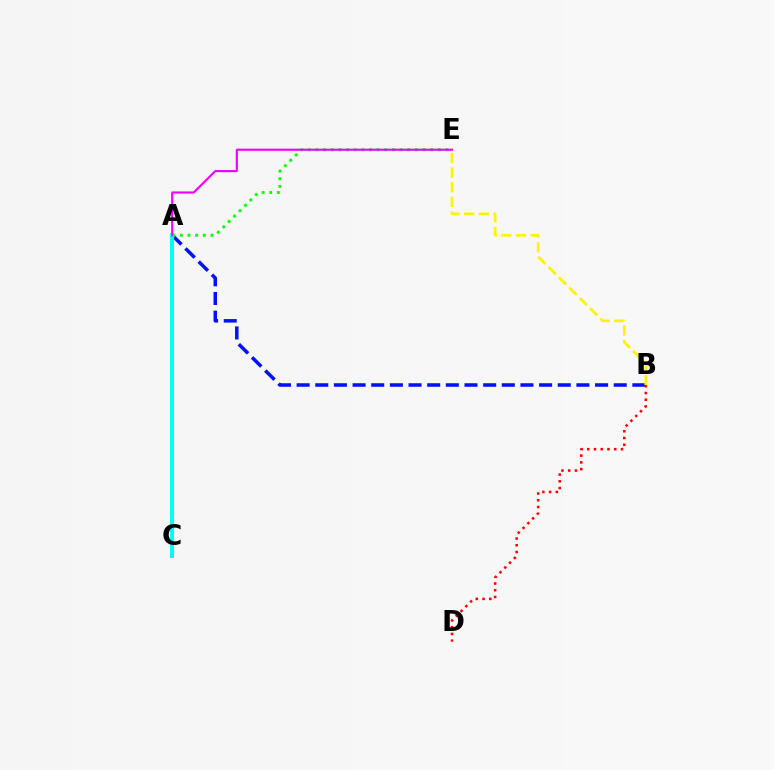{('A', 'B'): [{'color': '#0010ff', 'line_style': 'dashed', 'thickness': 2.53}], ('A', 'E'): [{'color': '#08ff00', 'line_style': 'dotted', 'thickness': 2.08}, {'color': '#ee00ff', 'line_style': 'solid', 'thickness': 1.53}], ('A', 'C'): [{'color': '#00fff6', 'line_style': 'solid', 'thickness': 2.81}], ('B', 'E'): [{'color': '#fcf500', 'line_style': 'dashed', 'thickness': 1.99}], ('B', 'D'): [{'color': '#ff0000', 'line_style': 'dotted', 'thickness': 1.83}]}